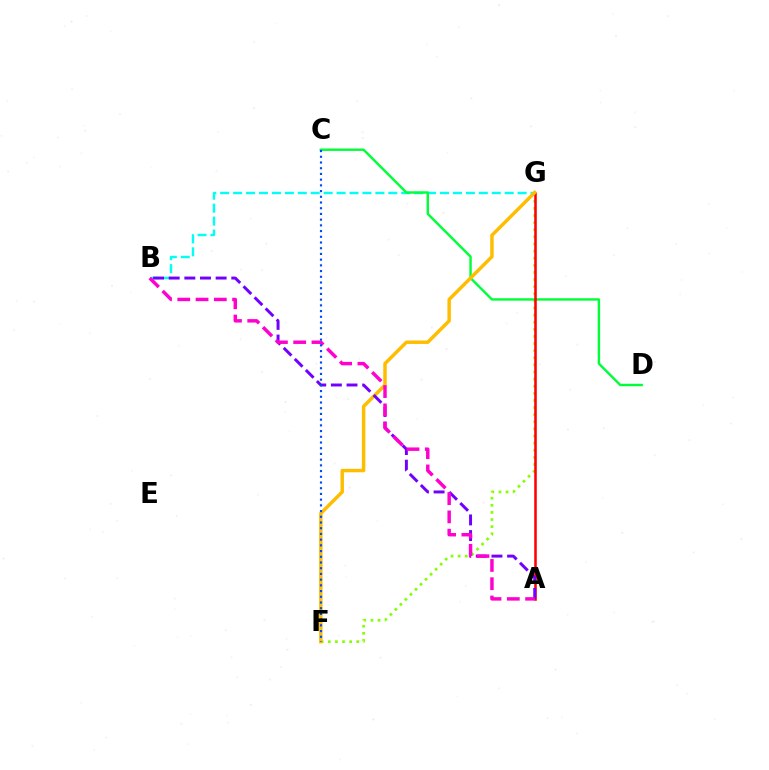{('B', 'G'): [{'color': '#00fff6', 'line_style': 'dashed', 'thickness': 1.76}], ('F', 'G'): [{'color': '#84ff00', 'line_style': 'dotted', 'thickness': 1.93}, {'color': '#ffbd00', 'line_style': 'solid', 'thickness': 2.49}], ('C', 'D'): [{'color': '#00ff39', 'line_style': 'solid', 'thickness': 1.74}], ('A', 'G'): [{'color': '#ff0000', 'line_style': 'solid', 'thickness': 1.84}], ('A', 'B'): [{'color': '#7200ff', 'line_style': 'dashed', 'thickness': 2.13}, {'color': '#ff00cf', 'line_style': 'dashed', 'thickness': 2.48}], ('C', 'F'): [{'color': '#004bff', 'line_style': 'dotted', 'thickness': 1.55}]}